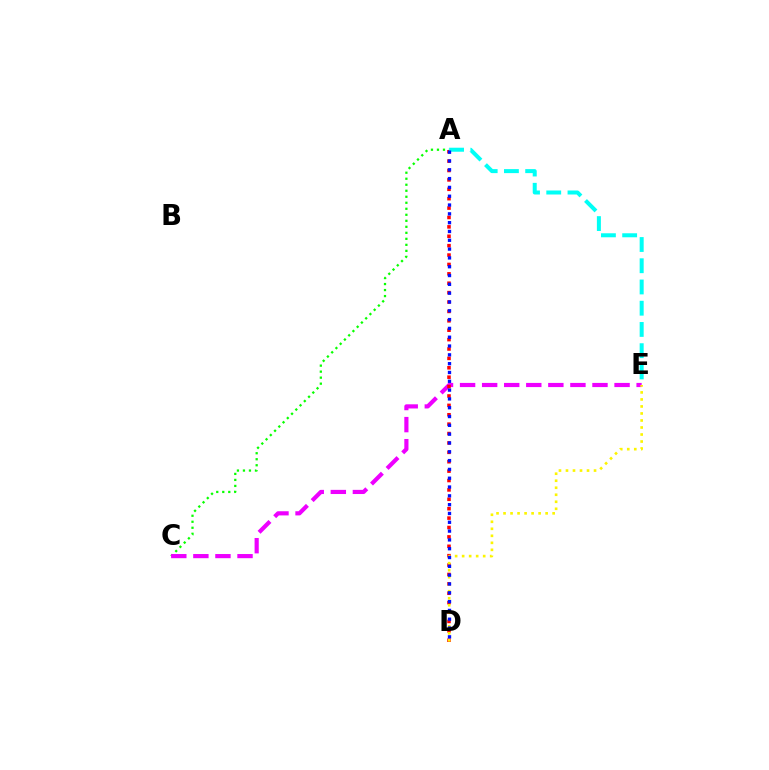{('A', 'C'): [{'color': '#08ff00', 'line_style': 'dotted', 'thickness': 1.63}], ('C', 'E'): [{'color': '#ee00ff', 'line_style': 'dashed', 'thickness': 3.0}], ('A', 'D'): [{'color': '#ff0000', 'line_style': 'dotted', 'thickness': 2.55}, {'color': '#0010ff', 'line_style': 'dotted', 'thickness': 2.39}], ('D', 'E'): [{'color': '#fcf500', 'line_style': 'dotted', 'thickness': 1.91}], ('A', 'E'): [{'color': '#00fff6', 'line_style': 'dashed', 'thickness': 2.88}]}